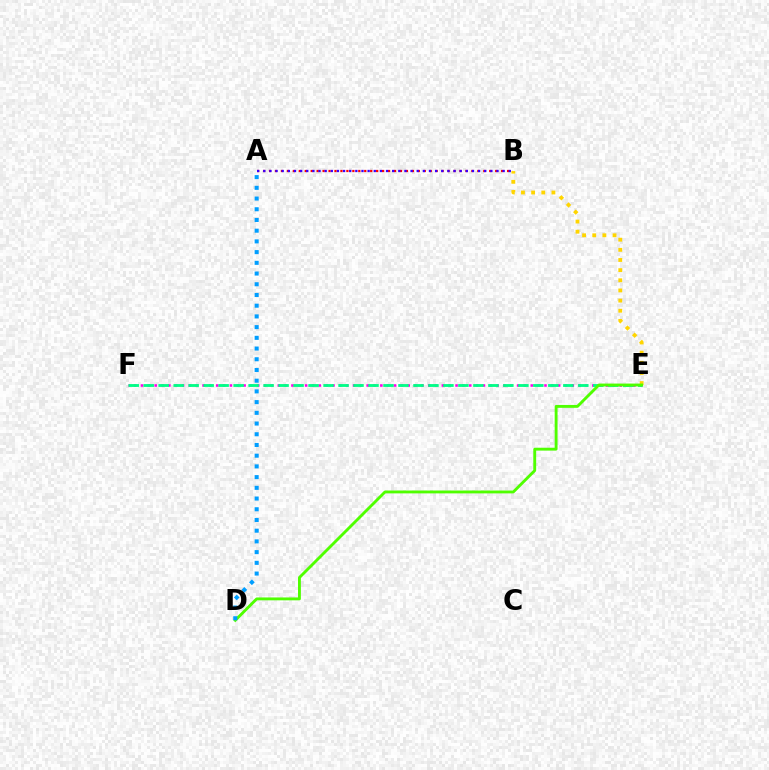{('A', 'B'): [{'color': '#ff0000', 'line_style': 'dotted', 'thickness': 1.62}, {'color': '#3700ff', 'line_style': 'dotted', 'thickness': 1.67}], ('E', 'F'): [{'color': '#ff00ed', 'line_style': 'dotted', 'thickness': 1.86}, {'color': '#00ff86', 'line_style': 'dashed', 'thickness': 2.04}], ('B', 'E'): [{'color': '#ffd500', 'line_style': 'dotted', 'thickness': 2.76}], ('D', 'E'): [{'color': '#4fff00', 'line_style': 'solid', 'thickness': 2.07}], ('A', 'D'): [{'color': '#009eff', 'line_style': 'dotted', 'thickness': 2.91}]}